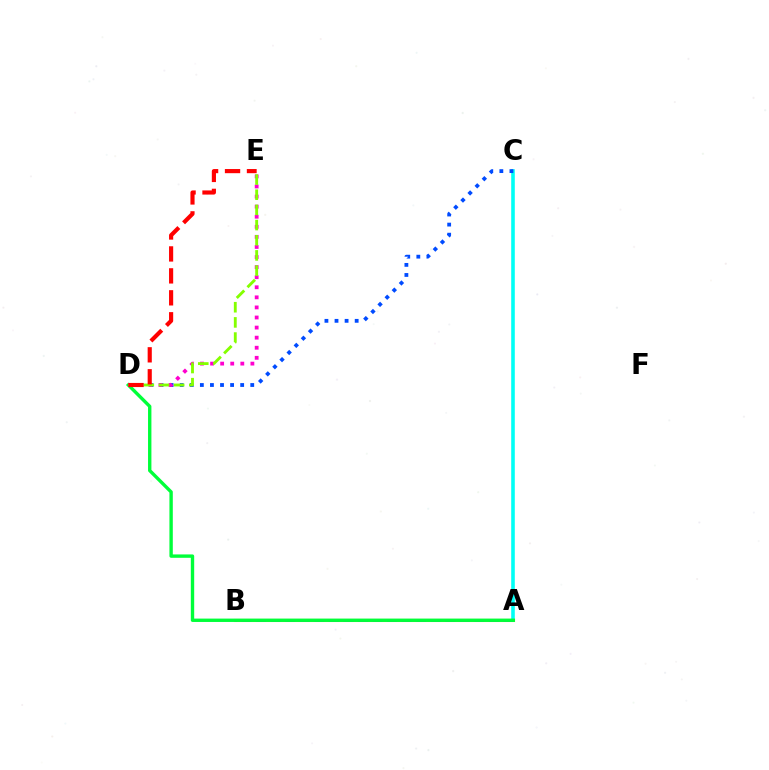{('A', 'C'): [{'color': '#00fff6', 'line_style': 'solid', 'thickness': 2.59}], ('C', 'D'): [{'color': '#004bff', 'line_style': 'dotted', 'thickness': 2.74}], ('A', 'B'): [{'color': '#ffbd00', 'line_style': 'solid', 'thickness': 2.2}, {'color': '#7200ff', 'line_style': 'dashed', 'thickness': 1.98}], ('A', 'D'): [{'color': '#00ff39', 'line_style': 'solid', 'thickness': 2.43}], ('D', 'E'): [{'color': '#ff00cf', 'line_style': 'dotted', 'thickness': 2.74}, {'color': '#84ff00', 'line_style': 'dashed', 'thickness': 2.06}, {'color': '#ff0000', 'line_style': 'dashed', 'thickness': 2.98}]}